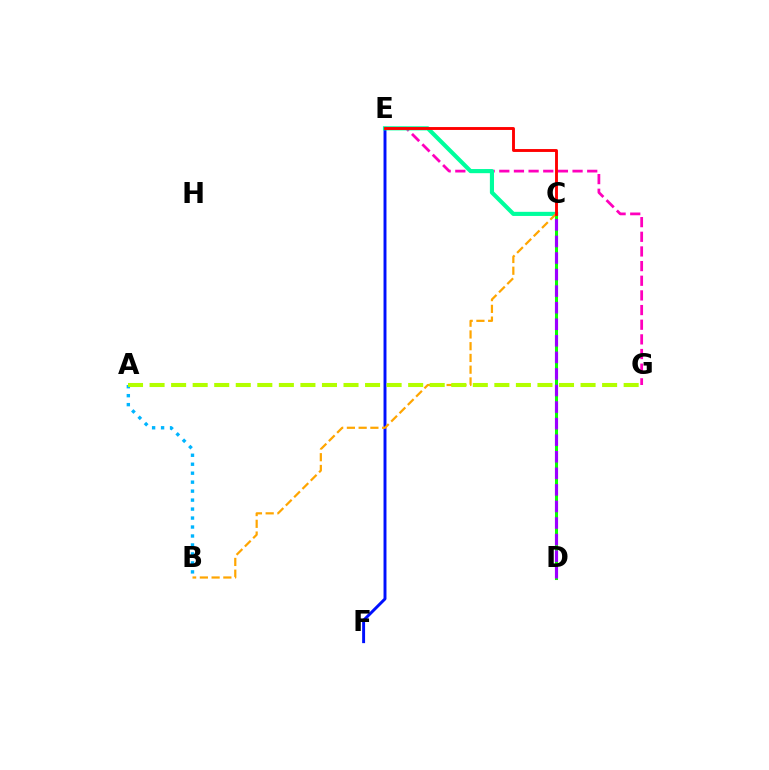{('E', 'G'): [{'color': '#ff00bd', 'line_style': 'dashed', 'thickness': 1.99}], ('E', 'F'): [{'color': '#0010ff', 'line_style': 'solid', 'thickness': 2.11}], ('C', 'D'): [{'color': '#08ff00', 'line_style': 'solid', 'thickness': 2.19}, {'color': '#9b00ff', 'line_style': 'dashed', 'thickness': 2.25}], ('C', 'E'): [{'color': '#00ff9d', 'line_style': 'solid', 'thickness': 2.97}, {'color': '#ff0000', 'line_style': 'solid', 'thickness': 2.08}], ('B', 'C'): [{'color': '#ffa500', 'line_style': 'dashed', 'thickness': 1.6}], ('A', 'B'): [{'color': '#00b5ff', 'line_style': 'dotted', 'thickness': 2.44}], ('A', 'G'): [{'color': '#b3ff00', 'line_style': 'dashed', 'thickness': 2.93}]}